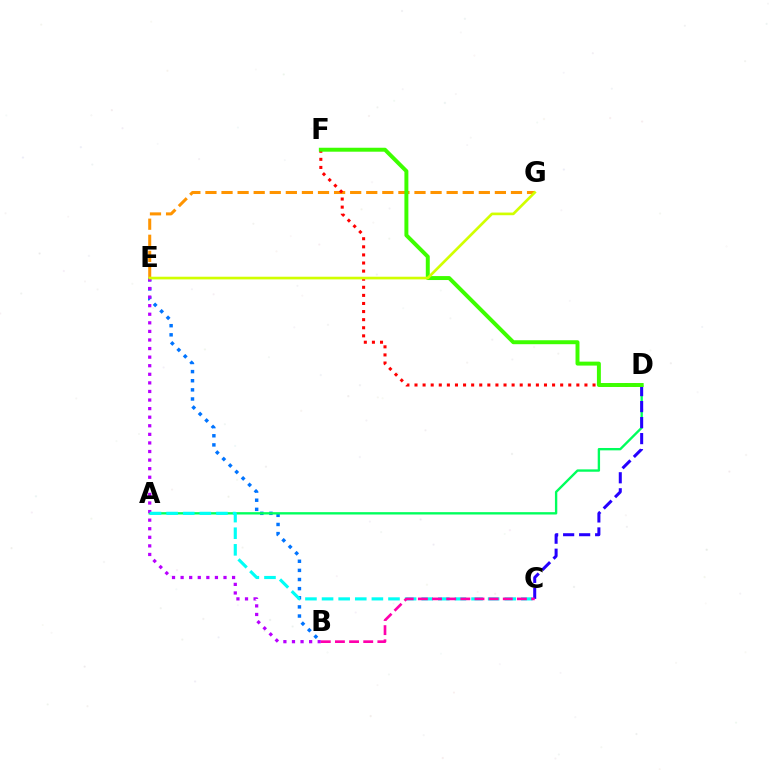{('B', 'E'): [{'color': '#0074ff', 'line_style': 'dotted', 'thickness': 2.48}, {'color': '#b900ff', 'line_style': 'dotted', 'thickness': 2.33}], ('E', 'G'): [{'color': '#ff9400', 'line_style': 'dashed', 'thickness': 2.18}, {'color': '#d1ff00', 'line_style': 'solid', 'thickness': 1.91}], ('D', 'F'): [{'color': '#ff0000', 'line_style': 'dotted', 'thickness': 2.2}, {'color': '#3dff00', 'line_style': 'solid', 'thickness': 2.85}], ('A', 'D'): [{'color': '#00ff5c', 'line_style': 'solid', 'thickness': 1.7}], ('C', 'D'): [{'color': '#2500ff', 'line_style': 'dashed', 'thickness': 2.17}], ('A', 'C'): [{'color': '#00fff6', 'line_style': 'dashed', 'thickness': 2.26}], ('B', 'C'): [{'color': '#ff00ac', 'line_style': 'dashed', 'thickness': 1.92}]}